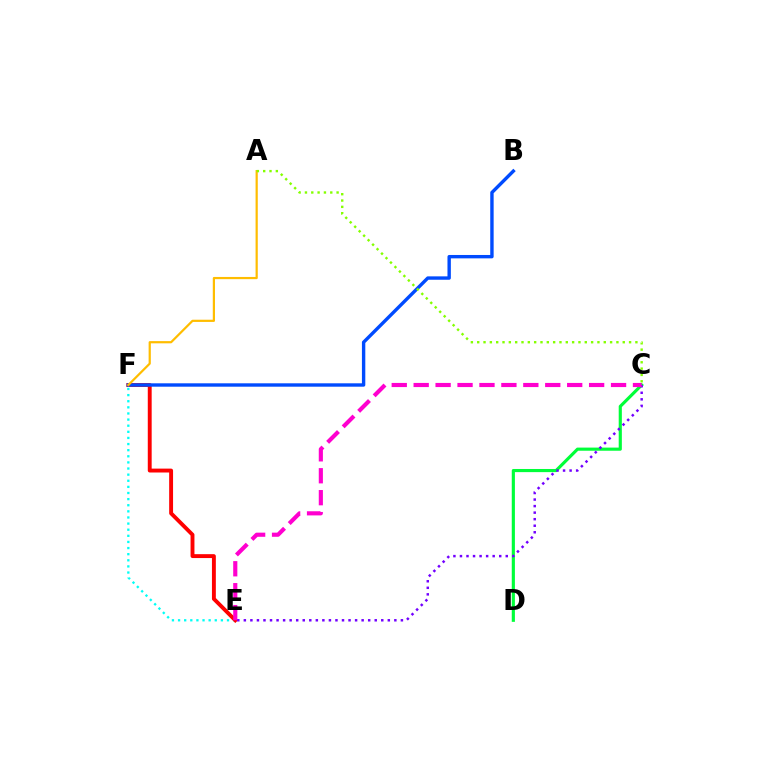{('C', 'D'): [{'color': '#00ff39', 'line_style': 'solid', 'thickness': 2.26}], ('E', 'F'): [{'color': '#00fff6', 'line_style': 'dotted', 'thickness': 1.66}, {'color': '#ff0000', 'line_style': 'solid', 'thickness': 2.8}], ('B', 'F'): [{'color': '#004bff', 'line_style': 'solid', 'thickness': 2.44}], ('A', 'F'): [{'color': '#ffbd00', 'line_style': 'solid', 'thickness': 1.59}], ('C', 'E'): [{'color': '#7200ff', 'line_style': 'dotted', 'thickness': 1.78}, {'color': '#ff00cf', 'line_style': 'dashed', 'thickness': 2.98}], ('A', 'C'): [{'color': '#84ff00', 'line_style': 'dotted', 'thickness': 1.72}]}